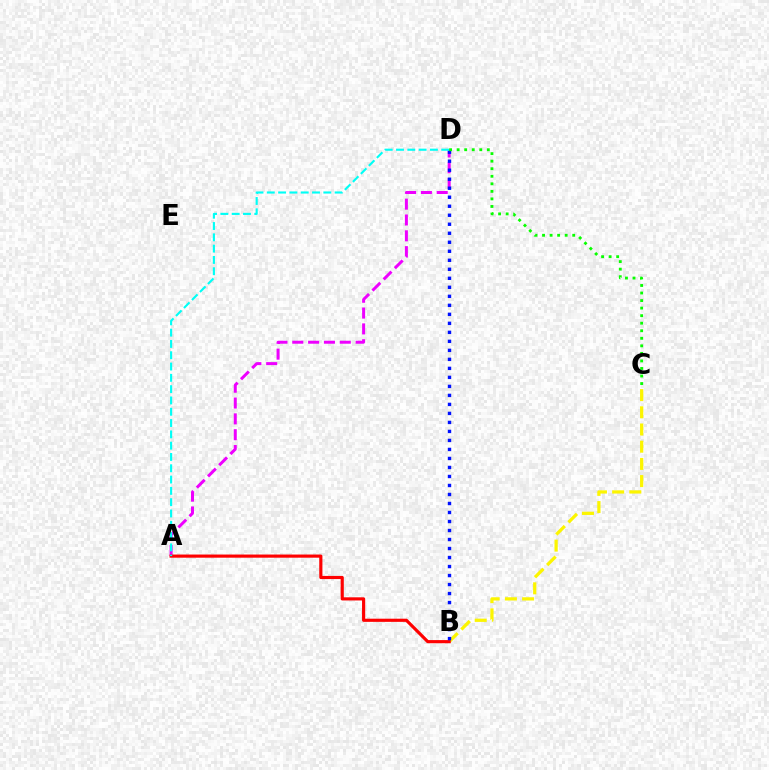{('B', 'C'): [{'color': '#fcf500', 'line_style': 'dashed', 'thickness': 2.34}], ('A', 'D'): [{'color': '#ee00ff', 'line_style': 'dashed', 'thickness': 2.15}, {'color': '#00fff6', 'line_style': 'dashed', 'thickness': 1.54}], ('A', 'B'): [{'color': '#ff0000', 'line_style': 'solid', 'thickness': 2.27}], ('B', 'D'): [{'color': '#0010ff', 'line_style': 'dotted', 'thickness': 2.45}], ('C', 'D'): [{'color': '#08ff00', 'line_style': 'dotted', 'thickness': 2.05}]}